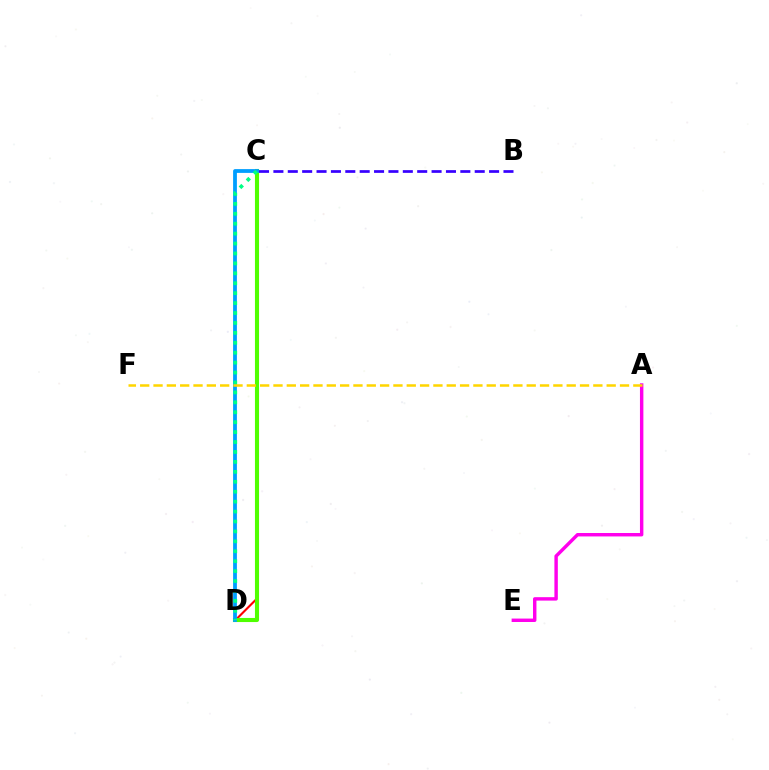{('C', 'D'): [{'color': '#ff0000', 'line_style': 'solid', 'thickness': 1.52}, {'color': '#4fff00', 'line_style': 'solid', 'thickness': 2.96}, {'color': '#009eff', 'line_style': 'solid', 'thickness': 2.73}, {'color': '#00ff86', 'line_style': 'dotted', 'thickness': 2.7}], ('B', 'C'): [{'color': '#3700ff', 'line_style': 'dashed', 'thickness': 1.95}], ('A', 'E'): [{'color': '#ff00ed', 'line_style': 'solid', 'thickness': 2.47}], ('A', 'F'): [{'color': '#ffd500', 'line_style': 'dashed', 'thickness': 1.81}]}